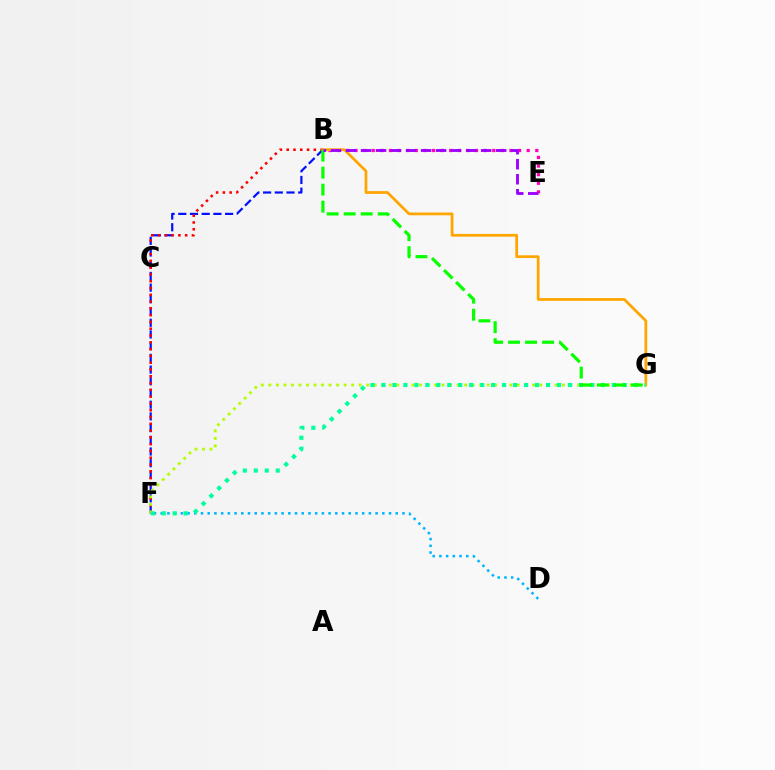{('B', 'F'): [{'color': '#0010ff', 'line_style': 'dashed', 'thickness': 1.59}, {'color': '#ff0000', 'line_style': 'dotted', 'thickness': 1.84}], ('B', 'E'): [{'color': '#ff00bd', 'line_style': 'dotted', 'thickness': 2.34}, {'color': '#9b00ff', 'line_style': 'dashed', 'thickness': 2.04}], ('B', 'G'): [{'color': '#ffa500', 'line_style': 'solid', 'thickness': 1.98}, {'color': '#08ff00', 'line_style': 'dashed', 'thickness': 2.31}], ('D', 'F'): [{'color': '#00b5ff', 'line_style': 'dotted', 'thickness': 1.82}], ('F', 'G'): [{'color': '#b3ff00', 'line_style': 'dotted', 'thickness': 2.05}, {'color': '#00ff9d', 'line_style': 'dotted', 'thickness': 2.98}]}